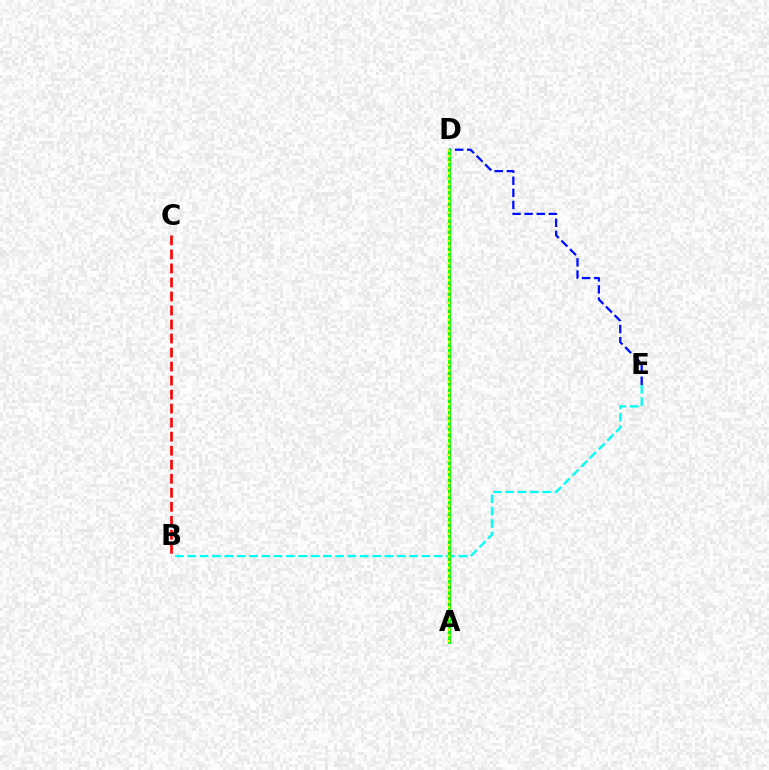{('D', 'E'): [{'color': '#0010ff', 'line_style': 'dashed', 'thickness': 1.65}], ('B', 'E'): [{'color': '#00fff6', 'line_style': 'dashed', 'thickness': 1.67}], ('B', 'C'): [{'color': '#ff0000', 'line_style': 'dashed', 'thickness': 1.9}], ('A', 'D'): [{'color': '#ee00ff', 'line_style': 'dotted', 'thickness': 2.42}, {'color': '#08ff00', 'line_style': 'solid', 'thickness': 2.02}, {'color': '#fcf500', 'line_style': 'dotted', 'thickness': 1.53}]}